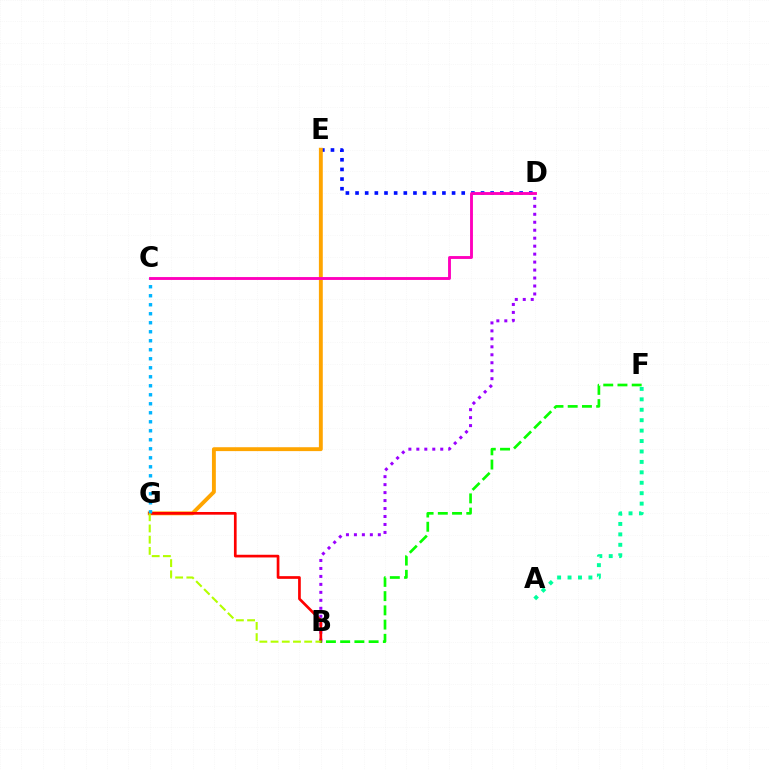{('D', 'E'): [{'color': '#0010ff', 'line_style': 'dotted', 'thickness': 2.62}], ('B', 'D'): [{'color': '#9b00ff', 'line_style': 'dotted', 'thickness': 2.16}], ('E', 'G'): [{'color': '#ffa500', 'line_style': 'solid', 'thickness': 2.8}], ('B', 'G'): [{'color': '#ff0000', 'line_style': 'solid', 'thickness': 1.94}, {'color': '#b3ff00', 'line_style': 'dashed', 'thickness': 1.52}], ('C', 'G'): [{'color': '#00b5ff', 'line_style': 'dotted', 'thickness': 2.45}], ('C', 'D'): [{'color': '#ff00bd', 'line_style': 'solid', 'thickness': 2.07}], ('A', 'F'): [{'color': '#00ff9d', 'line_style': 'dotted', 'thickness': 2.83}], ('B', 'F'): [{'color': '#08ff00', 'line_style': 'dashed', 'thickness': 1.93}]}